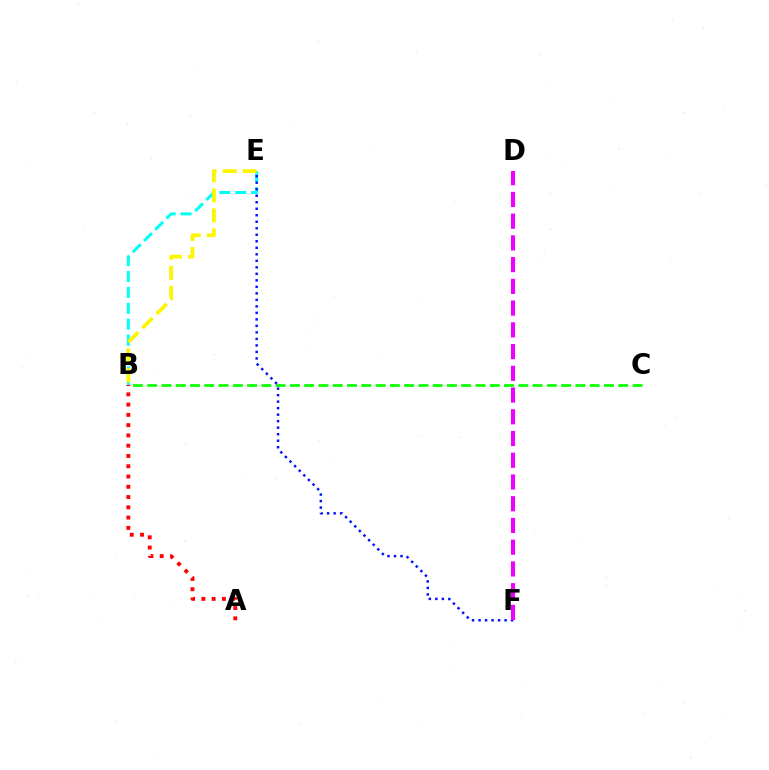{('B', 'C'): [{'color': '#08ff00', 'line_style': 'dashed', 'thickness': 1.94}], ('A', 'B'): [{'color': '#ff0000', 'line_style': 'dotted', 'thickness': 2.79}], ('B', 'E'): [{'color': '#00fff6', 'line_style': 'dashed', 'thickness': 2.16}, {'color': '#fcf500', 'line_style': 'dashed', 'thickness': 2.72}], ('E', 'F'): [{'color': '#0010ff', 'line_style': 'dotted', 'thickness': 1.77}], ('D', 'F'): [{'color': '#ee00ff', 'line_style': 'dashed', 'thickness': 2.95}]}